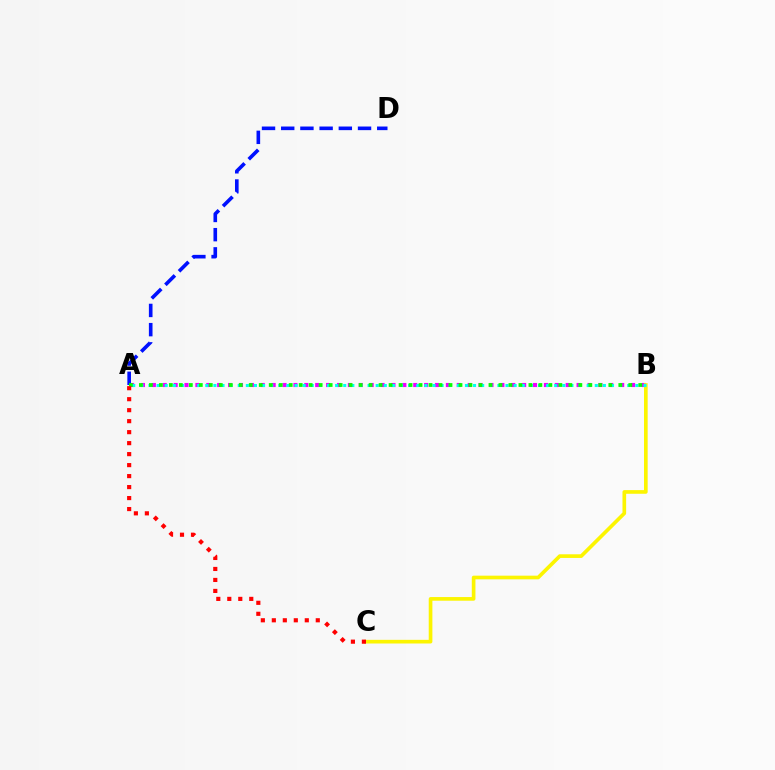{('A', 'B'): [{'color': '#ee00ff', 'line_style': 'dotted', 'thickness': 2.96}, {'color': '#00fff6', 'line_style': 'dotted', 'thickness': 2.2}, {'color': '#08ff00', 'line_style': 'dotted', 'thickness': 2.71}], ('B', 'C'): [{'color': '#fcf500', 'line_style': 'solid', 'thickness': 2.64}], ('A', 'D'): [{'color': '#0010ff', 'line_style': 'dashed', 'thickness': 2.61}], ('A', 'C'): [{'color': '#ff0000', 'line_style': 'dotted', 'thickness': 2.99}]}